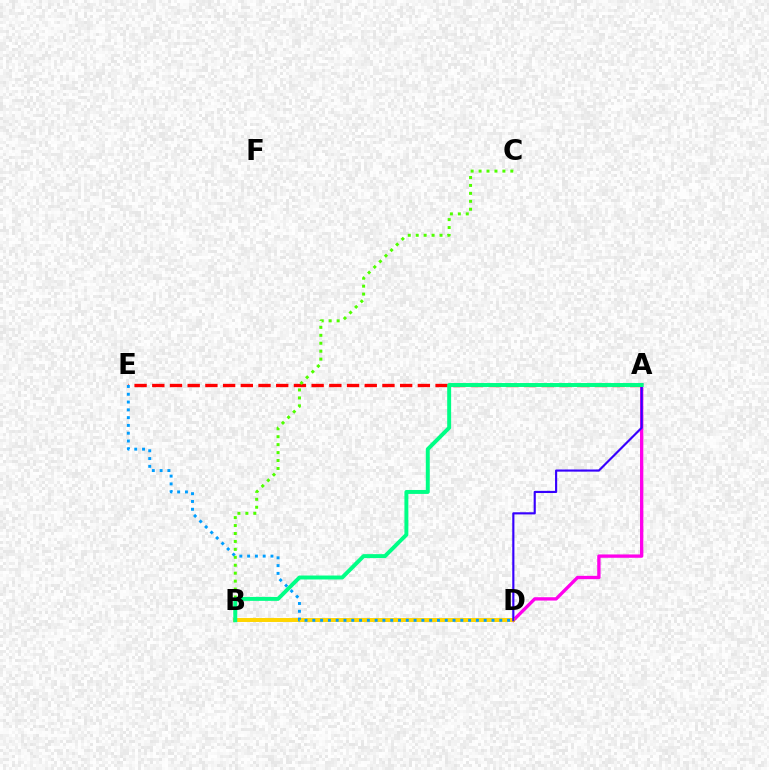{('A', 'D'): [{'color': '#ff00ed', 'line_style': 'solid', 'thickness': 2.4}, {'color': '#3700ff', 'line_style': 'solid', 'thickness': 1.55}], ('B', 'D'): [{'color': '#ffd500', 'line_style': 'solid', 'thickness': 2.85}], ('A', 'E'): [{'color': '#ff0000', 'line_style': 'dashed', 'thickness': 2.41}], ('D', 'E'): [{'color': '#009eff', 'line_style': 'dotted', 'thickness': 2.12}], ('B', 'C'): [{'color': '#4fff00', 'line_style': 'dotted', 'thickness': 2.16}], ('A', 'B'): [{'color': '#00ff86', 'line_style': 'solid', 'thickness': 2.84}]}